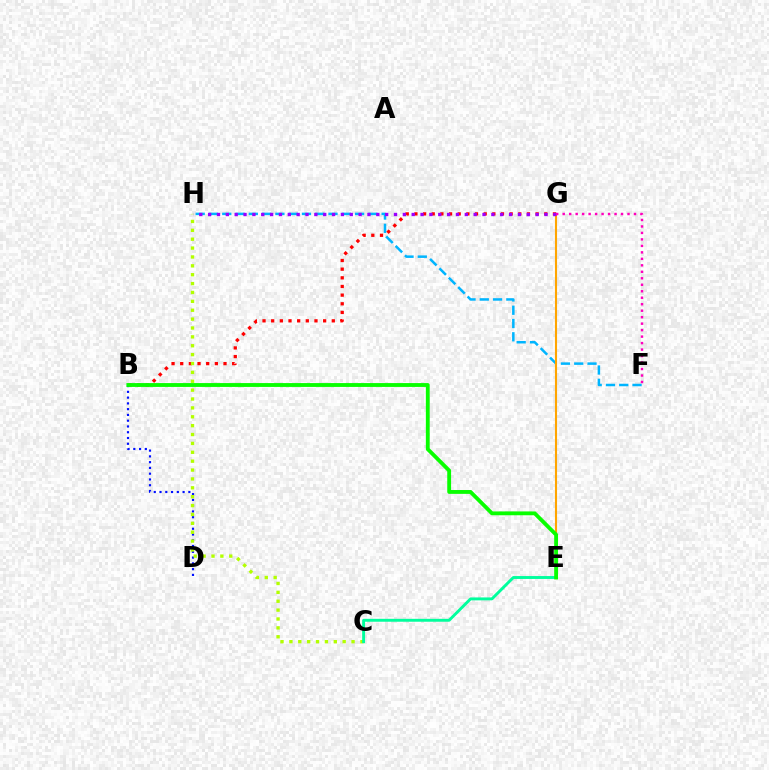{('F', 'H'): [{'color': '#00b5ff', 'line_style': 'dashed', 'thickness': 1.8}], ('E', 'G'): [{'color': '#ffa500', 'line_style': 'solid', 'thickness': 1.51}], ('B', 'G'): [{'color': '#ff0000', 'line_style': 'dotted', 'thickness': 2.35}], ('B', 'D'): [{'color': '#0010ff', 'line_style': 'dotted', 'thickness': 1.57}], ('C', 'H'): [{'color': '#b3ff00', 'line_style': 'dotted', 'thickness': 2.41}], ('C', 'E'): [{'color': '#00ff9d', 'line_style': 'solid', 'thickness': 2.09}], ('B', 'E'): [{'color': '#08ff00', 'line_style': 'solid', 'thickness': 2.77}], ('G', 'H'): [{'color': '#9b00ff', 'line_style': 'dotted', 'thickness': 2.4}], ('F', 'G'): [{'color': '#ff00bd', 'line_style': 'dotted', 'thickness': 1.76}]}